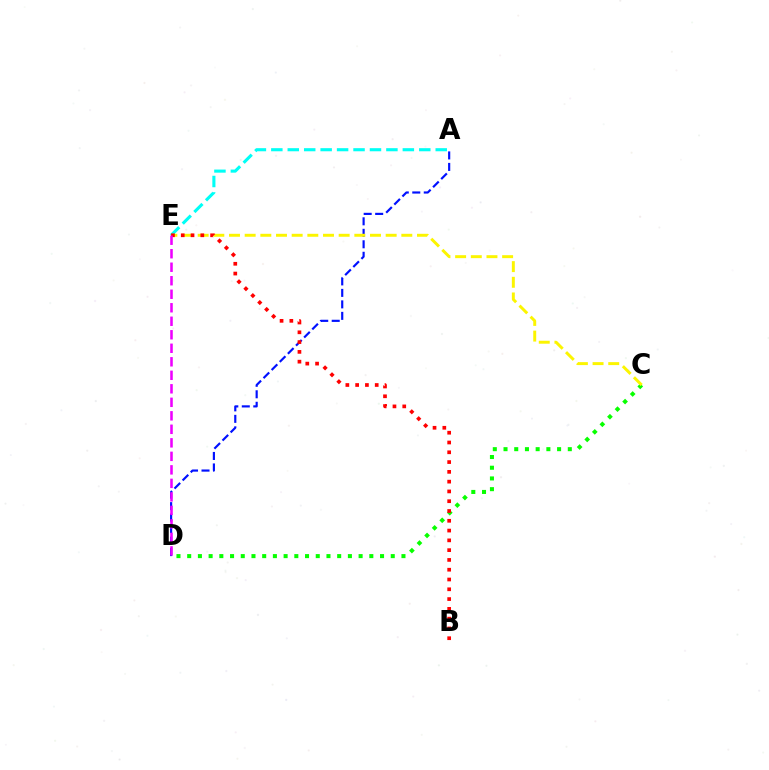{('C', 'D'): [{'color': '#08ff00', 'line_style': 'dotted', 'thickness': 2.91}], ('A', 'D'): [{'color': '#0010ff', 'line_style': 'dashed', 'thickness': 1.56}], ('A', 'E'): [{'color': '#00fff6', 'line_style': 'dashed', 'thickness': 2.23}], ('C', 'E'): [{'color': '#fcf500', 'line_style': 'dashed', 'thickness': 2.13}], ('B', 'E'): [{'color': '#ff0000', 'line_style': 'dotted', 'thickness': 2.66}], ('D', 'E'): [{'color': '#ee00ff', 'line_style': 'dashed', 'thickness': 1.84}]}